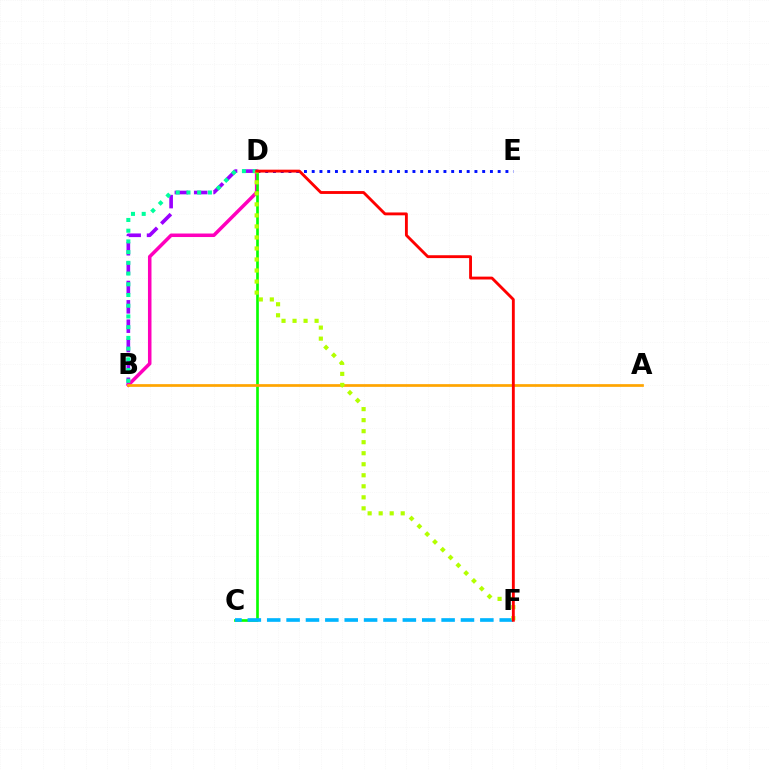{('D', 'E'): [{'color': '#0010ff', 'line_style': 'dotted', 'thickness': 2.11}], ('B', 'D'): [{'color': '#9b00ff', 'line_style': 'dashed', 'thickness': 2.63}, {'color': '#ff00bd', 'line_style': 'solid', 'thickness': 2.53}, {'color': '#00ff9d', 'line_style': 'dotted', 'thickness': 2.91}], ('C', 'D'): [{'color': '#08ff00', 'line_style': 'solid', 'thickness': 1.92}], ('C', 'F'): [{'color': '#00b5ff', 'line_style': 'dashed', 'thickness': 2.63}], ('A', 'B'): [{'color': '#ffa500', 'line_style': 'solid', 'thickness': 1.95}], ('D', 'F'): [{'color': '#b3ff00', 'line_style': 'dotted', 'thickness': 3.0}, {'color': '#ff0000', 'line_style': 'solid', 'thickness': 2.06}]}